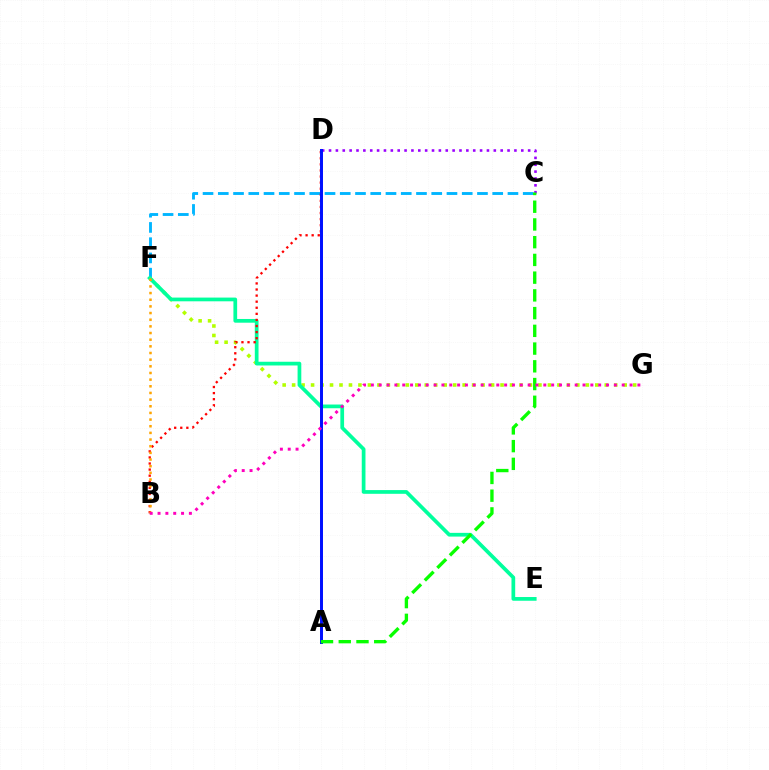{('C', 'F'): [{'color': '#00b5ff', 'line_style': 'dashed', 'thickness': 2.07}], ('C', 'D'): [{'color': '#9b00ff', 'line_style': 'dotted', 'thickness': 1.87}], ('F', 'G'): [{'color': '#b3ff00', 'line_style': 'dotted', 'thickness': 2.57}], ('E', 'F'): [{'color': '#00ff9d', 'line_style': 'solid', 'thickness': 2.68}], ('B', 'D'): [{'color': '#ff0000', 'line_style': 'dotted', 'thickness': 1.65}], ('A', 'D'): [{'color': '#0010ff', 'line_style': 'solid', 'thickness': 2.14}], ('A', 'C'): [{'color': '#08ff00', 'line_style': 'dashed', 'thickness': 2.41}], ('B', 'F'): [{'color': '#ffa500', 'line_style': 'dotted', 'thickness': 1.81}], ('B', 'G'): [{'color': '#ff00bd', 'line_style': 'dotted', 'thickness': 2.13}]}